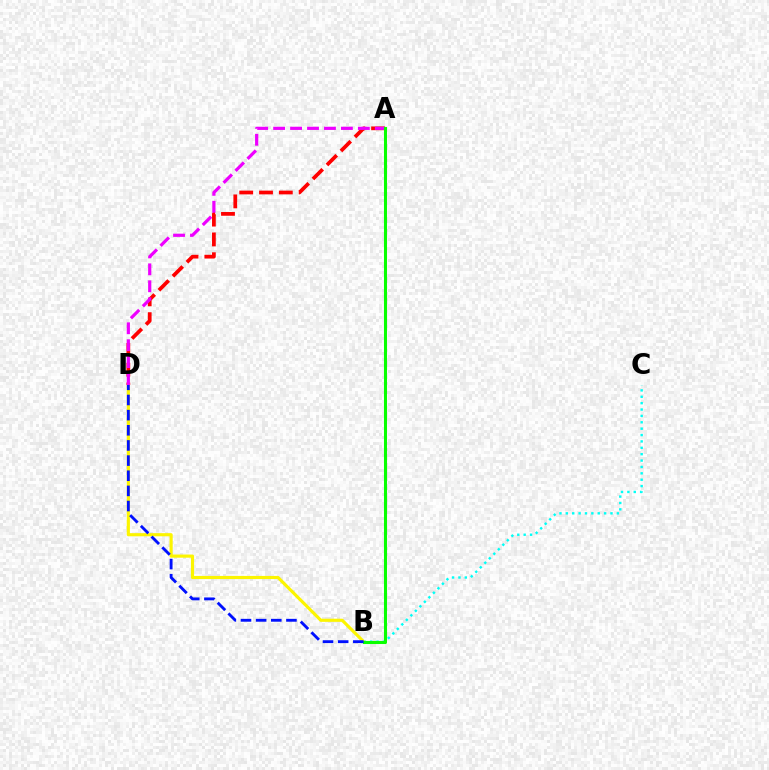{('A', 'D'): [{'color': '#ff0000', 'line_style': 'dashed', 'thickness': 2.69}, {'color': '#ee00ff', 'line_style': 'dashed', 'thickness': 2.3}], ('B', 'C'): [{'color': '#00fff6', 'line_style': 'dotted', 'thickness': 1.73}], ('B', 'D'): [{'color': '#fcf500', 'line_style': 'solid', 'thickness': 2.26}, {'color': '#0010ff', 'line_style': 'dashed', 'thickness': 2.06}], ('A', 'B'): [{'color': '#08ff00', 'line_style': 'solid', 'thickness': 2.2}]}